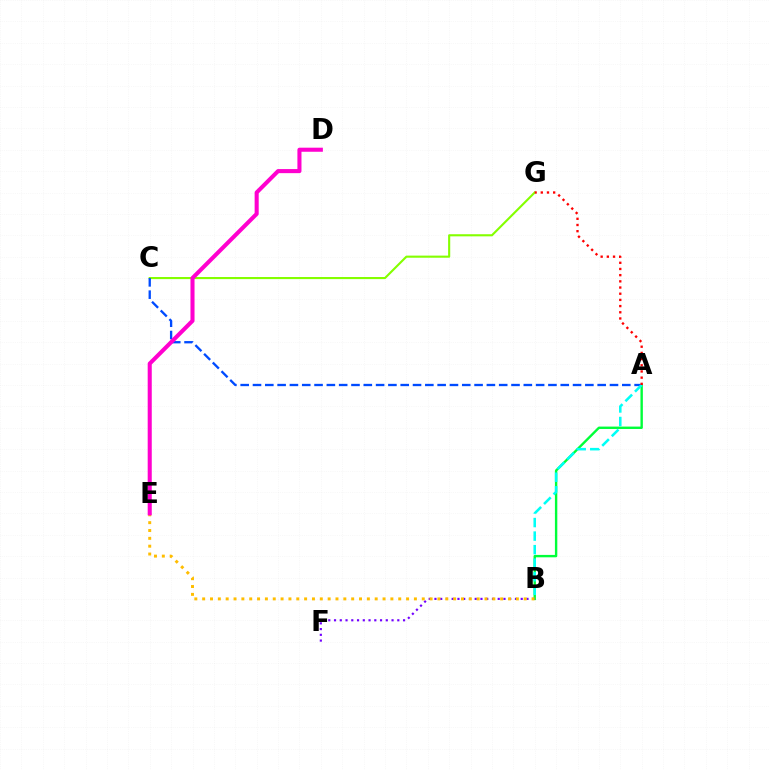{('A', 'B'): [{'color': '#00ff39', 'line_style': 'solid', 'thickness': 1.72}, {'color': '#00fff6', 'line_style': 'dashed', 'thickness': 1.84}], ('C', 'G'): [{'color': '#84ff00', 'line_style': 'solid', 'thickness': 1.52}], ('B', 'F'): [{'color': '#7200ff', 'line_style': 'dotted', 'thickness': 1.56}], ('B', 'E'): [{'color': '#ffbd00', 'line_style': 'dotted', 'thickness': 2.13}], ('A', 'C'): [{'color': '#004bff', 'line_style': 'dashed', 'thickness': 1.67}], ('A', 'G'): [{'color': '#ff0000', 'line_style': 'dotted', 'thickness': 1.68}], ('D', 'E'): [{'color': '#ff00cf', 'line_style': 'solid', 'thickness': 2.93}]}